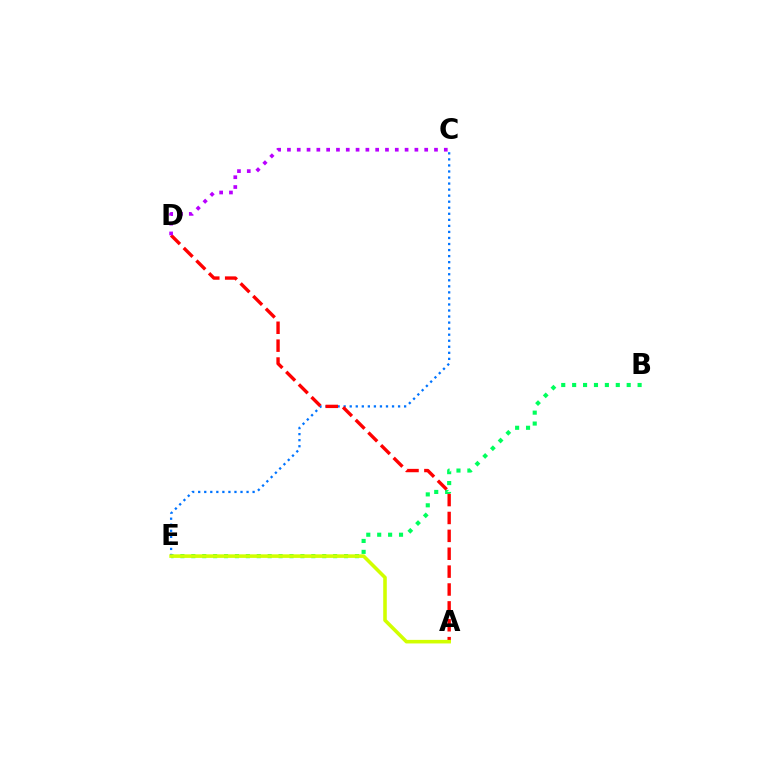{('B', 'E'): [{'color': '#00ff5c', 'line_style': 'dotted', 'thickness': 2.96}], ('C', 'E'): [{'color': '#0074ff', 'line_style': 'dotted', 'thickness': 1.64}], ('A', 'D'): [{'color': '#ff0000', 'line_style': 'dashed', 'thickness': 2.43}], ('C', 'D'): [{'color': '#b900ff', 'line_style': 'dotted', 'thickness': 2.66}], ('A', 'E'): [{'color': '#d1ff00', 'line_style': 'solid', 'thickness': 2.57}]}